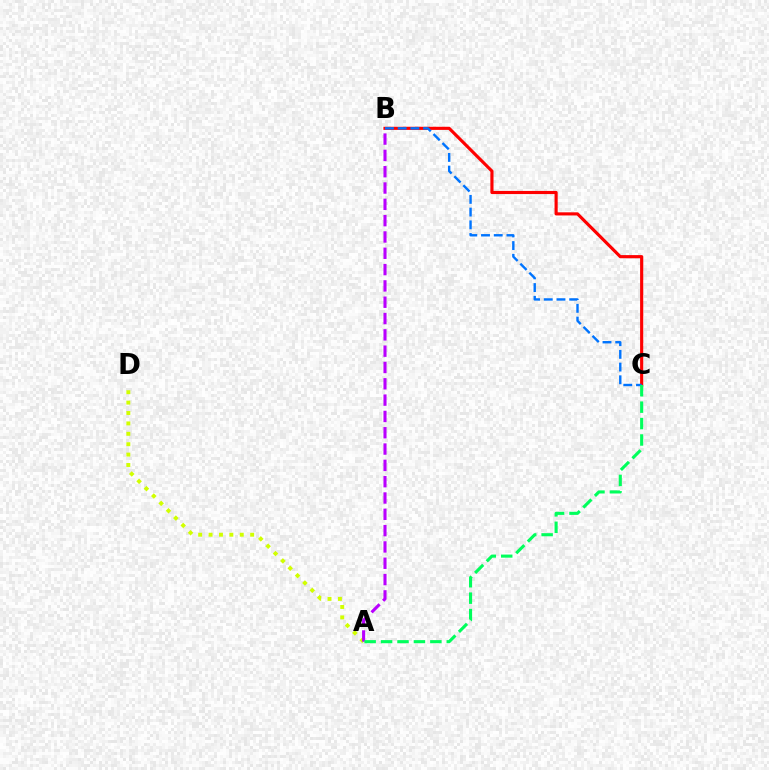{('A', 'D'): [{'color': '#d1ff00', 'line_style': 'dotted', 'thickness': 2.82}], ('B', 'C'): [{'color': '#ff0000', 'line_style': 'solid', 'thickness': 2.26}, {'color': '#0074ff', 'line_style': 'dashed', 'thickness': 1.73}], ('A', 'B'): [{'color': '#b900ff', 'line_style': 'dashed', 'thickness': 2.22}], ('A', 'C'): [{'color': '#00ff5c', 'line_style': 'dashed', 'thickness': 2.23}]}